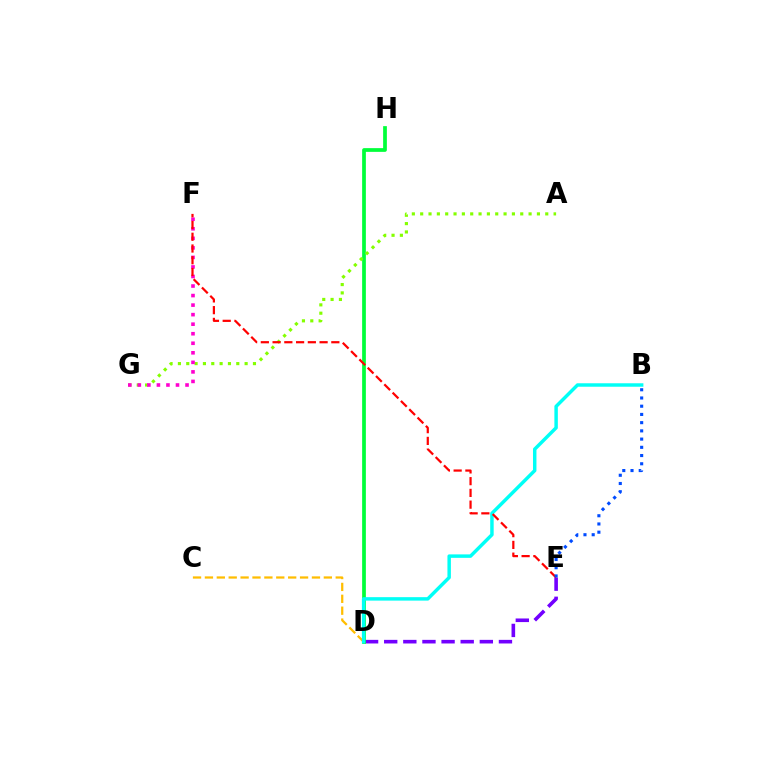{('D', 'E'): [{'color': '#7200ff', 'line_style': 'dashed', 'thickness': 2.6}], ('D', 'H'): [{'color': '#00ff39', 'line_style': 'solid', 'thickness': 2.68}], ('C', 'D'): [{'color': '#ffbd00', 'line_style': 'dashed', 'thickness': 1.62}], ('A', 'G'): [{'color': '#84ff00', 'line_style': 'dotted', 'thickness': 2.27}], ('B', 'D'): [{'color': '#00fff6', 'line_style': 'solid', 'thickness': 2.49}], ('F', 'G'): [{'color': '#ff00cf', 'line_style': 'dotted', 'thickness': 2.59}], ('E', 'F'): [{'color': '#ff0000', 'line_style': 'dashed', 'thickness': 1.6}], ('B', 'E'): [{'color': '#004bff', 'line_style': 'dotted', 'thickness': 2.23}]}